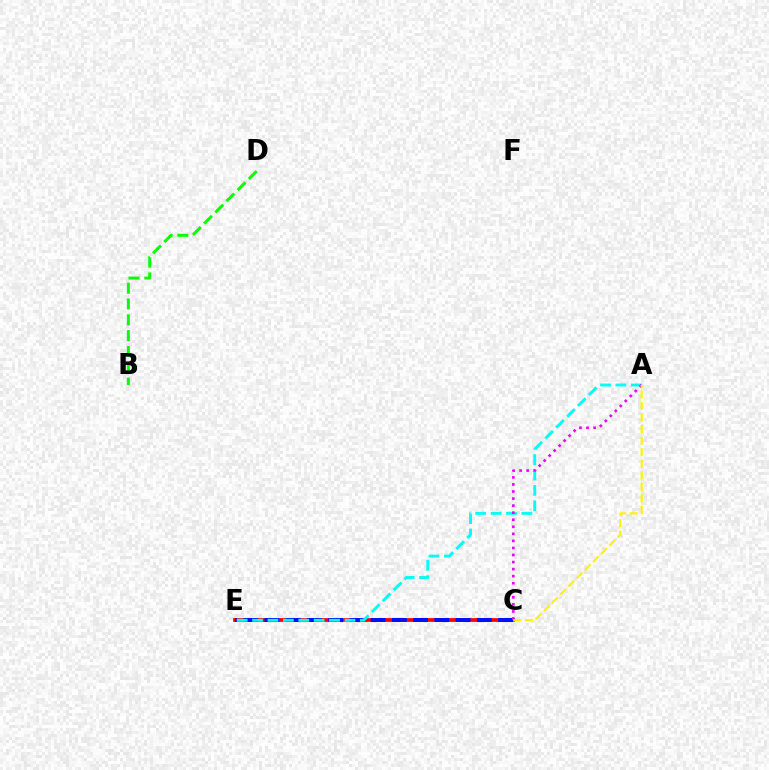{('C', 'E'): [{'color': '#ff0000', 'line_style': 'solid', 'thickness': 2.69}, {'color': '#0010ff', 'line_style': 'dashed', 'thickness': 2.89}], ('A', 'E'): [{'color': '#00fff6', 'line_style': 'dashed', 'thickness': 2.09}], ('B', 'D'): [{'color': '#08ff00', 'line_style': 'dashed', 'thickness': 2.15}], ('A', 'C'): [{'color': '#ee00ff', 'line_style': 'dotted', 'thickness': 1.92}, {'color': '#fcf500', 'line_style': 'dashed', 'thickness': 1.57}]}